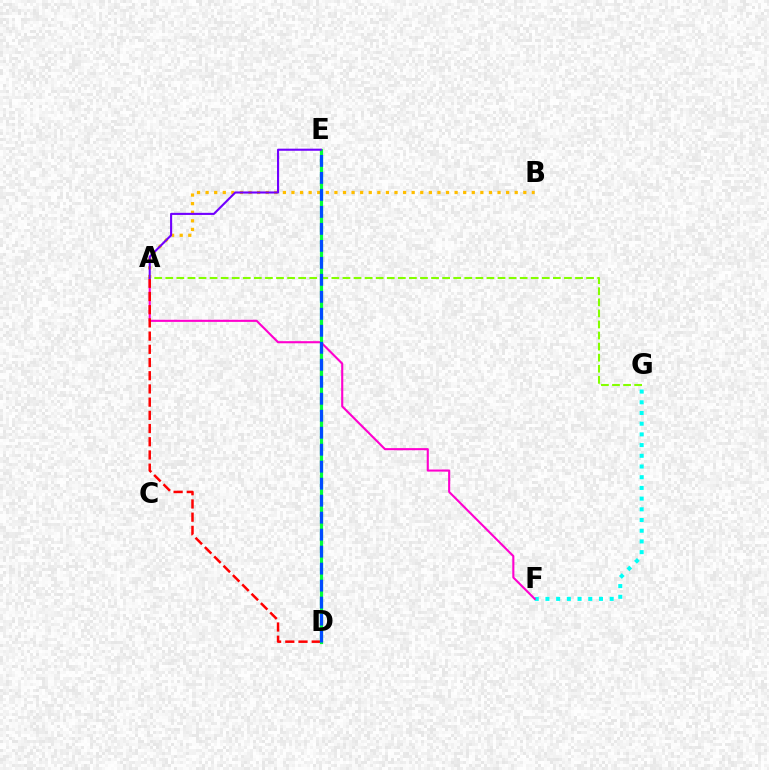{('F', 'G'): [{'color': '#00fff6', 'line_style': 'dotted', 'thickness': 2.91}], ('A', 'B'): [{'color': '#ffbd00', 'line_style': 'dotted', 'thickness': 2.33}], ('A', 'F'): [{'color': '#ff00cf', 'line_style': 'solid', 'thickness': 1.52}], ('A', 'D'): [{'color': '#ff0000', 'line_style': 'dashed', 'thickness': 1.79}], ('D', 'E'): [{'color': '#00ff39', 'line_style': 'solid', 'thickness': 2.28}, {'color': '#004bff', 'line_style': 'dashed', 'thickness': 2.31}], ('A', 'G'): [{'color': '#84ff00', 'line_style': 'dashed', 'thickness': 1.5}], ('A', 'E'): [{'color': '#7200ff', 'line_style': 'solid', 'thickness': 1.52}]}